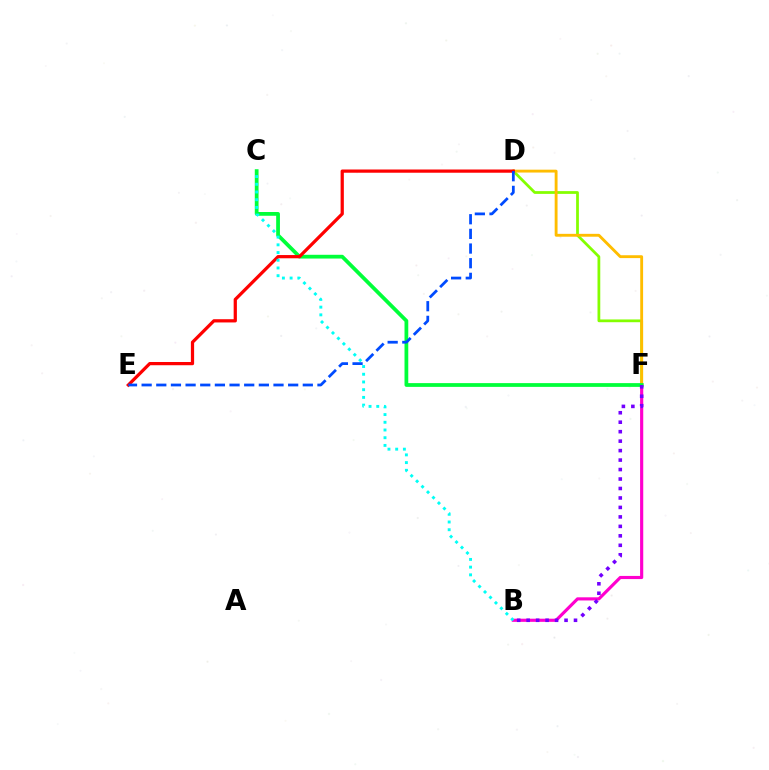{('B', 'F'): [{'color': '#ff00cf', 'line_style': 'solid', 'thickness': 2.27}, {'color': '#7200ff', 'line_style': 'dotted', 'thickness': 2.57}], ('D', 'F'): [{'color': '#84ff00', 'line_style': 'solid', 'thickness': 1.99}, {'color': '#ffbd00', 'line_style': 'solid', 'thickness': 2.06}], ('C', 'F'): [{'color': '#00ff39', 'line_style': 'solid', 'thickness': 2.71}], ('D', 'E'): [{'color': '#ff0000', 'line_style': 'solid', 'thickness': 2.33}, {'color': '#004bff', 'line_style': 'dashed', 'thickness': 1.99}], ('B', 'C'): [{'color': '#00fff6', 'line_style': 'dotted', 'thickness': 2.1}]}